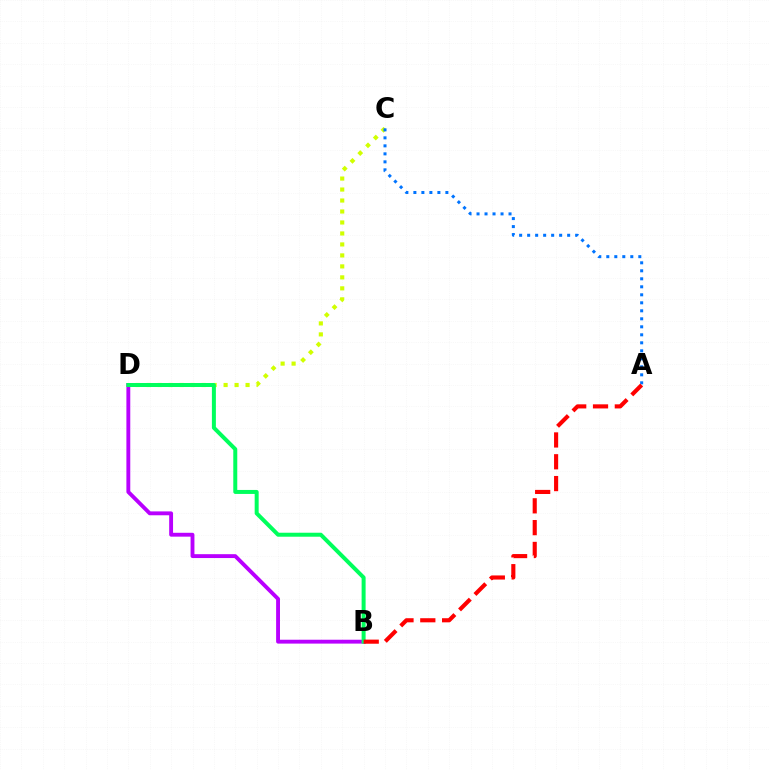{('C', 'D'): [{'color': '#d1ff00', 'line_style': 'dotted', 'thickness': 2.98}], ('A', 'C'): [{'color': '#0074ff', 'line_style': 'dotted', 'thickness': 2.17}], ('B', 'D'): [{'color': '#b900ff', 'line_style': 'solid', 'thickness': 2.79}, {'color': '#00ff5c', 'line_style': 'solid', 'thickness': 2.87}], ('A', 'B'): [{'color': '#ff0000', 'line_style': 'dashed', 'thickness': 2.96}]}